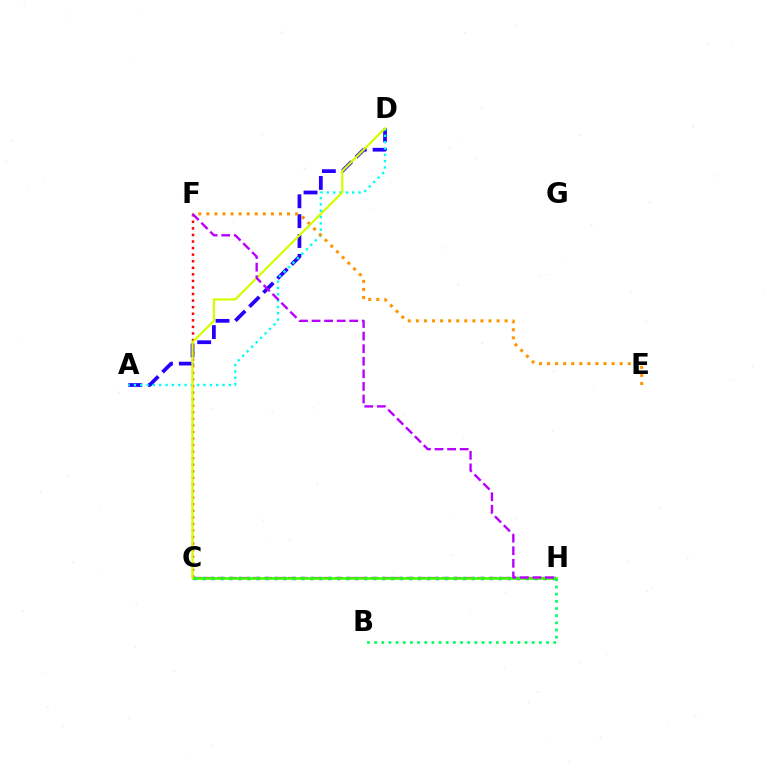{('A', 'D'): [{'color': '#2500ff', 'line_style': 'dashed', 'thickness': 2.7}, {'color': '#00fff6', 'line_style': 'dotted', 'thickness': 1.72}], ('C', 'F'): [{'color': '#ff0000', 'line_style': 'dotted', 'thickness': 1.78}], ('C', 'H'): [{'color': '#ff00ac', 'line_style': 'dashed', 'thickness': 1.6}, {'color': '#0074ff', 'line_style': 'dotted', 'thickness': 2.44}, {'color': '#3dff00', 'line_style': 'solid', 'thickness': 1.87}], ('B', 'H'): [{'color': '#00ff5c', 'line_style': 'dotted', 'thickness': 1.95}], ('E', 'F'): [{'color': '#ff9400', 'line_style': 'dotted', 'thickness': 2.19}], ('C', 'D'): [{'color': '#d1ff00', 'line_style': 'solid', 'thickness': 1.61}], ('F', 'H'): [{'color': '#b900ff', 'line_style': 'dashed', 'thickness': 1.71}]}